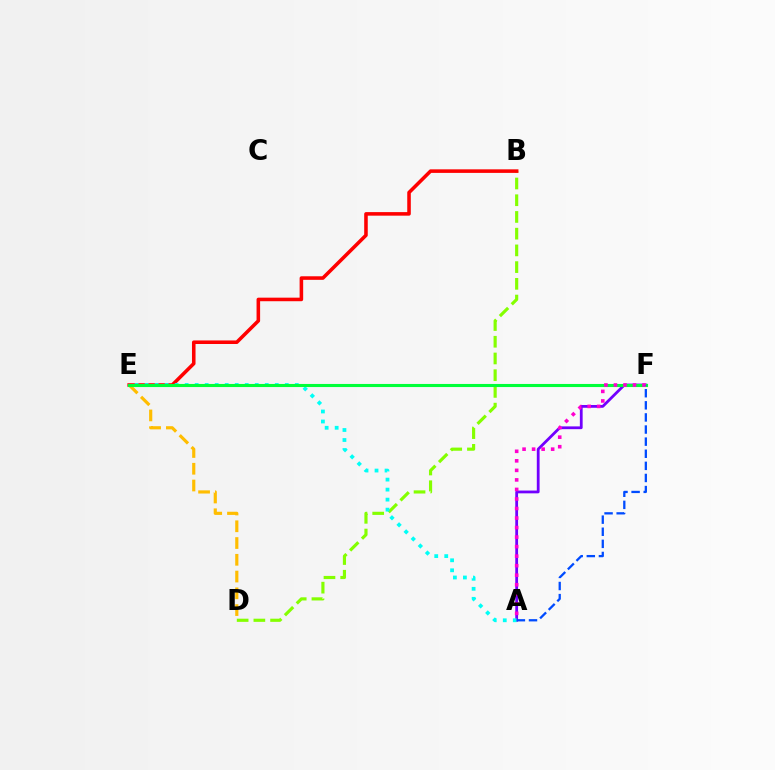{('A', 'F'): [{'color': '#7200ff', 'line_style': 'solid', 'thickness': 2.0}, {'color': '#ff00cf', 'line_style': 'dotted', 'thickness': 2.59}, {'color': '#004bff', 'line_style': 'dashed', 'thickness': 1.64}], ('B', 'D'): [{'color': '#84ff00', 'line_style': 'dashed', 'thickness': 2.27}], ('B', 'E'): [{'color': '#ff0000', 'line_style': 'solid', 'thickness': 2.56}], ('A', 'E'): [{'color': '#00fff6', 'line_style': 'dotted', 'thickness': 2.72}], ('D', 'E'): [{'color': '#ffbd00', 'line_style': 'dashed', 'thickness': 2.28}], ('E', 'F'): [{'color': '#00ff39', 'line_style': 'solid', 'thickness': 2.23}]}